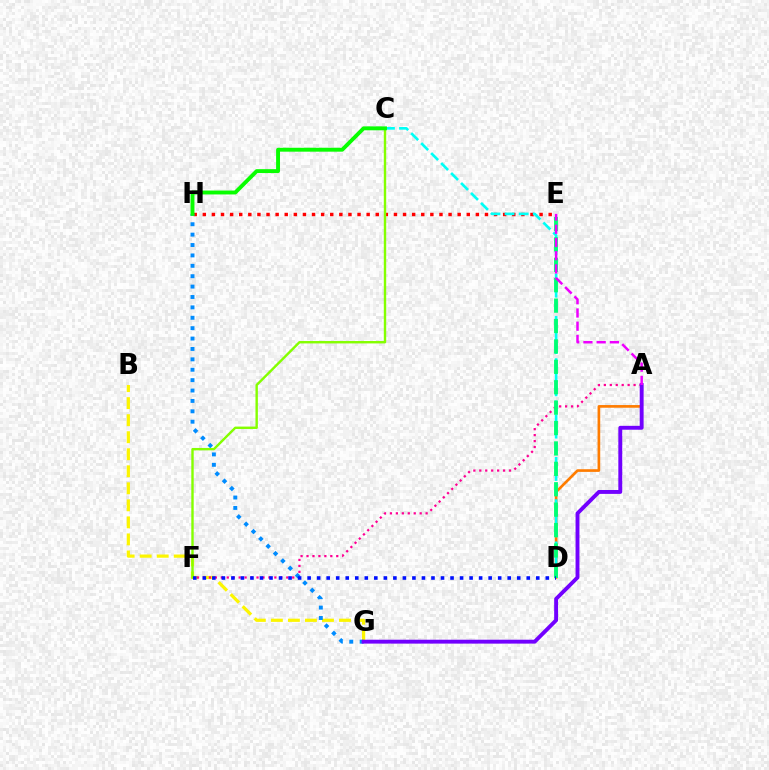{('A', 'D'): [{'color': '#ff7c00', 'line_style': 'solid', 'thickness': 1.92}], ('E', 'H'): [{'color': '#ff0000', 'line_style': 'dotted', 'thickness': 2.47}], ('C', 'D'): [{'color': '#00fff6', 'line_style': 'dashed', 'thickness': 1.92}], ('B', 'G'): [{'color': '#fcf500', 'line_style': 'dashed', 'thickness': 2.31}], ('A', 'F'): [{'color': '#ff0094', 'line_style': 'dotted', 'thickness': 1.62}], ('G', 'H'): [{'color': '#008cff', 'line_style': 'dotted', 'thickness': 2.82}], ('C', 'F'): [{'color': '#84ff00', 'line_style': 'solid', 'thickness': 1.73}], ('A', 'G'): [{'color': '#7200ff', 'line_style': 'solid', 'thickness': 2.8}], ('D', 'E'): [{'color': '#00ff74', 'line_style': 'dashed', 'thickness': 2.77}], ('A', 'E'): [{'color': '#ee00ff', 'line_style': 'dashed', 'thickness': 1.8}], ('D', 'F'): [{'color': '#0010ff', 'line_style': 'dotted', 'thickness': 2.59}], ('C', 'H'): [{'color': '#08ff00', 'line_style': 'solid', 'thickness': 2.81}]}